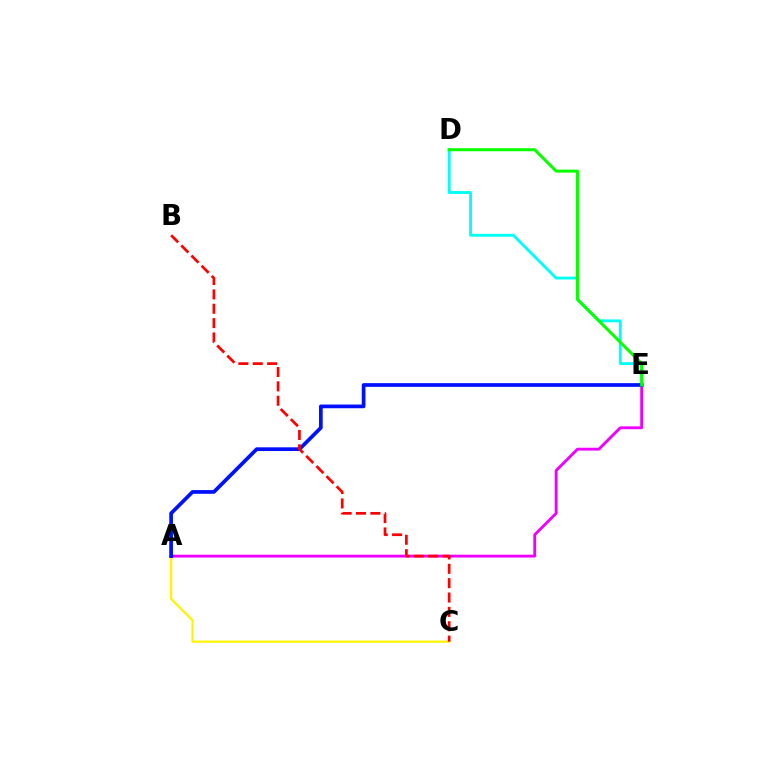{('A', 'C'): [{'color': '#fcf500', 'line_style': 'solid', 'thickness': 1.59}], ('D', 'E'): [{'color': '#00fff6', 'line_style': 'solid', 'thickness': 2.06}, {'color': '#08ff00', 'line_style': 'solid', 'thickness': 2.16}], ('A', 'E'): [{'color': '#ee00ff', 'line_style': 'solid', 'thickness': 2.06}, {'color': '#0010ff', 'line_style': 'solid', 'thickness': 2.67}], ('B', 'C'): [{'color': '#ff0000', 'line_style': 'dashed', 'thickness': 1.95}]}